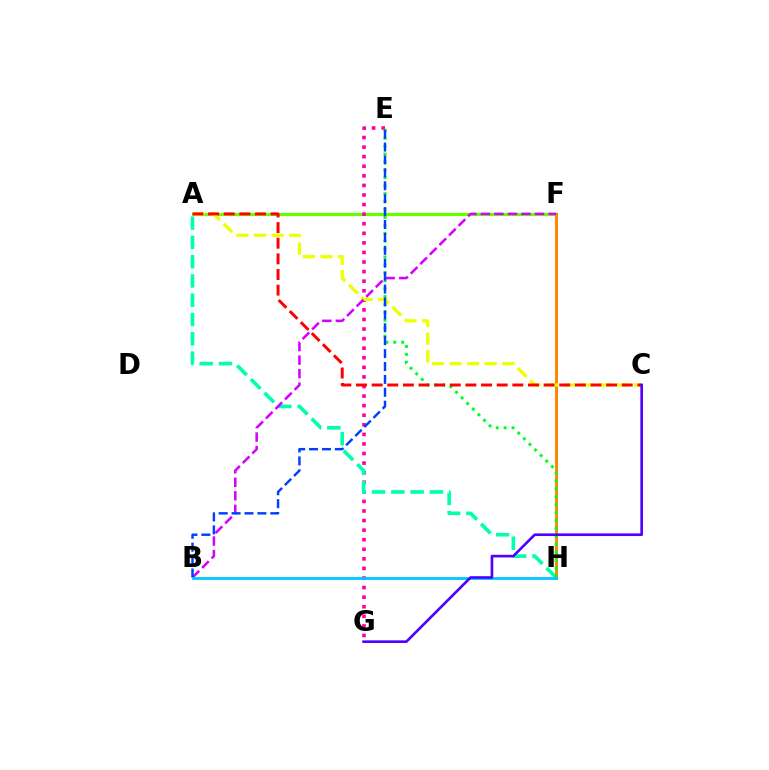{('A', 'F'): [{'color': '#66ff00', 'line_style': 'solid', 'thickness': 2.29}], ('E', 'G'): [{'color': '#ff00a0', 'line_style': 'dotted', 'thickness': 2.6}], ('A', 'H'): [{'color': '#00ffaf', 'line_style': 'dashed', 'thickness': 2.62}], ('F', 'H'): [{'color': '#ff8800', 'line_style': 'solid', 'thickness': 2.14}], ('E', 'H'): [{'color': '#00ff27', 'line_style': 'dotted', 'thickness': 2.15}], ('A', 'C'): [{'color': '#eeff00', 'line_style': 'dashed', 'thickness': 2.39}, {'color': '#ff0000', 'line_style': 'dashed', 'thickness': 2.12}], ('B', 'F'): [{'color': '#d600ff', 'line_style': 'dashed', 'thickness': 1.84}], ('B', 'E'): [{'color': '#003fff', 'line_style': 'dashed', 'thickness': 1.75}], ('B', 'H'): [{'color': '#00c7ff', 'line_style': 'solid', 'thickness': 2.02}], ('C', 'G'): [{'color': '#4f00ff', 'line_style': 'solid', 'thickness': 1.9}]}